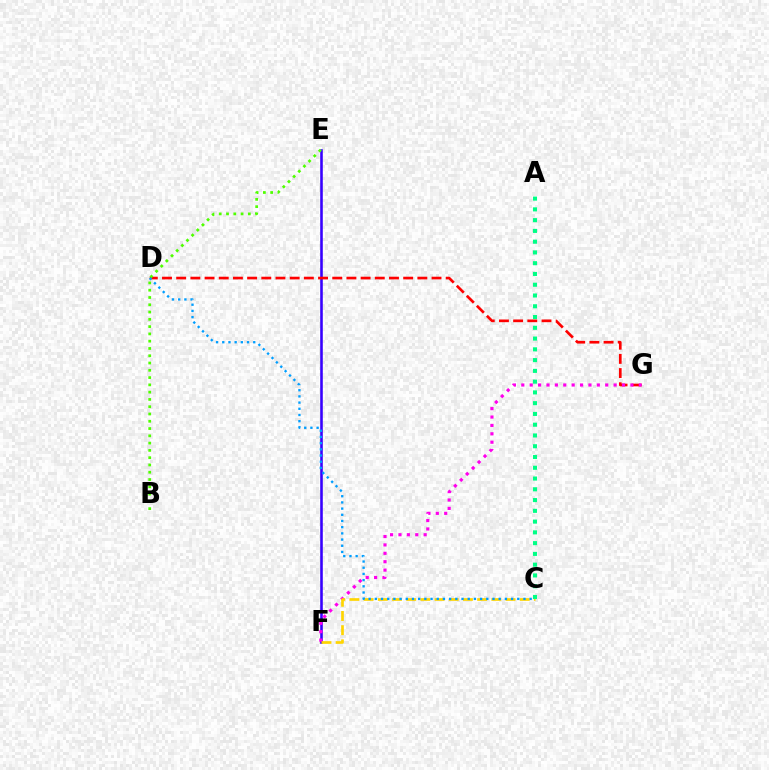{('E', 'F'): [{'color': '#3700ff', 'line_style': 'solid', 'thickness': 1.86}], ('D', 'G'): [{'color': '#ff0000', 'line_style': 'dashed', 'thickness': 1.93}], ('F', 'G'): [{'color': '#ff00ed', 'line_style': 'dotted', 'thickness': 2.28}], ('C', 'F'): [{'color': '#ffd500', 'line_style': 'dashed', 'thickness': 1.93}], ('B', 'E'): [{'color': '#4fff00', 'line_style': 'dotted', 'thickness': 1.98}], ('C', 'D'): [{'color': '#009eff', 'line_style': 'dotted', 'thickness': 1.68}], ('A', 'C'): [{'color': '#00ff86', 'line_style': 'dotted', 'thickness': 2.93}]}